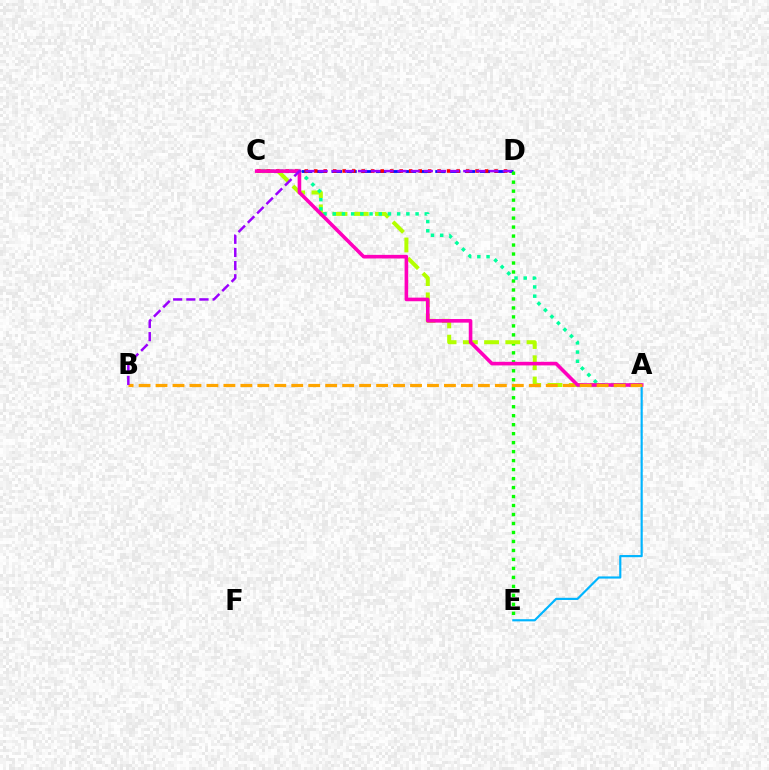{('C', 'D'): [{'color': '#0010ff', 'line_style': 'dashed', 'thickness': 2.01}, {'color': '#ff0000', 'line_style': 'dotted', 'thickness': 2.58}], ('D', 'E'): [{'color': '#08ff00', 'line_style': 'dotted', 'thickness': 2.44}], ('A', 'C'): [{'color': '#b3ff00', 'line_style': 'dashed', 'thickness': 2.88}, {'color': '#00ff9d', 'line_style': 'dotted', 'thickness': 2.5}, {'color': '#ff00bd', 'line_style': 'solid', 'thickness': 2.6}], ('A', 'E'): [{'color': '#00b5ff', 'line_style': 'solid', 'thickness': 1.56}], ('A', 'B'): [{'color': '#ffa500', 'line_style': 'dashed', 'thickness': 2.3}], ('B', 'D'): [{'color': '#9b00ff', 'line_style': 'dashed', 'thickness': 1.79}]}